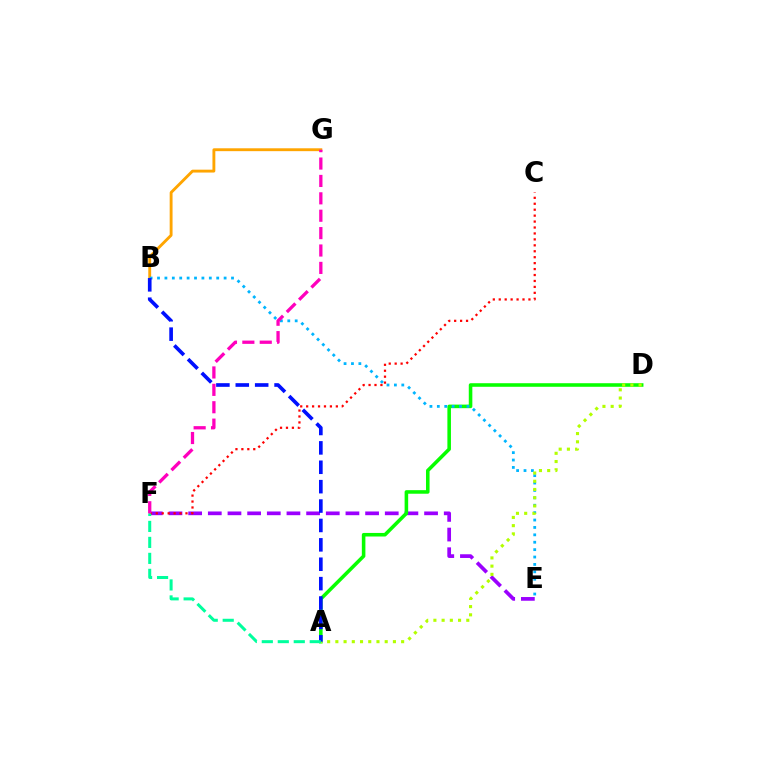{('E', 'F'): [{'color': '#9b00ff', 'line_style': 'dashed', 'thickness': 2.67}], ('C', 'F'): [{'color': '#ff0000', 'line_style': 'dotted', 'thickness': 1.61}], ('B', 'G'): [{'color': '#ffa500', 'line_style': 'solid', 'thickness': 2.06}], ('A', 'D'): [{'color': '#08ff00', 'line_style': 'solid', 'thickness': 2.57}, {'color': '#b3ff00', 'line_style': 'dotted', 'thickness': 2.23}], ('B', 'E'): [{'color': '#00b5ff', 'line_style': 'dotted', 'thickness': 2.01}], ('A', 'B'): [{'color': '#0010ff', 'line_style': 'dashed', 'thickness': 2.63}], ('A', 'F'): [{'color': '#00ff9d', 'line_style': 'dashed', 'thickness': 2.17}], ('F', 'G'): [{'color': '#ff00bd', 'line_style': 'dashed', 'thickness': 2.36}]}